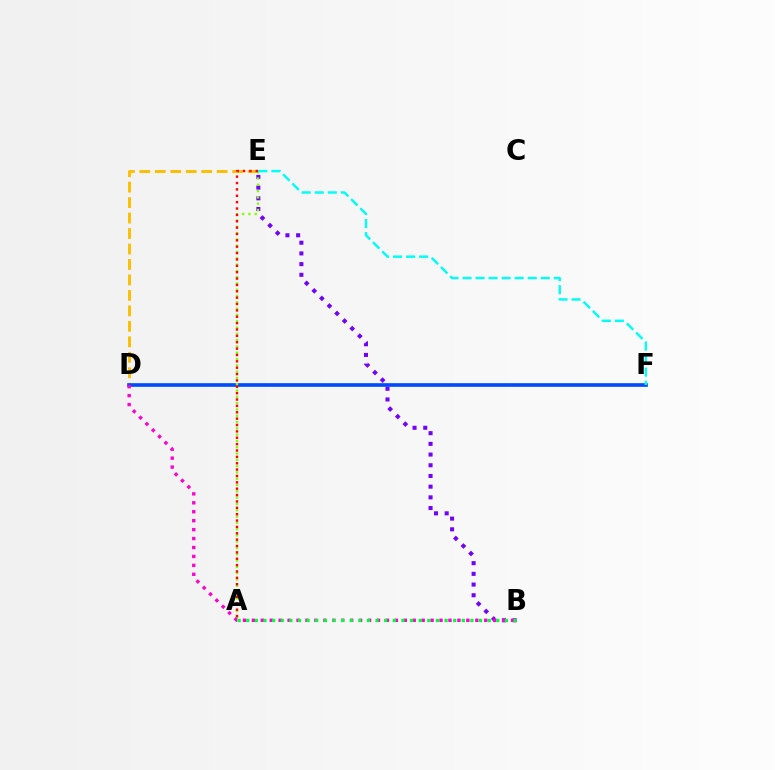{('D', 'E'): [{'color': '#ffbd00', 'line_style': 'dashed', 'thickness': 2.1}], ('B', 'E'): [{'color': '#7200ff', 'line_style': 'dotted', 'thickness': 2.91}], ('D', 'F'): [{'color': '#004bff', 'line_style': 'solid', 'thickness': 2.63}], ('A', 'E'): [{'color': '#84ff00', 'line_style': 'dotted', 'thickness': 1.71}, {'color': '#ff0000', 'line_style': 'dotted', 'thickness': 1.73}], ('B', 'D'): [{'color': '#ff00cf', 'line_style': 'dotted', 'thickness': 2.43}], ('A', 'B'): [{'color': '#00ff39', 'line_style': 'dotted', 'thickness': 2.34}], ('E', 'F'): [{'color': '#00fff6', 'line_style': 'dashed', 'thickness': 1.77}]}